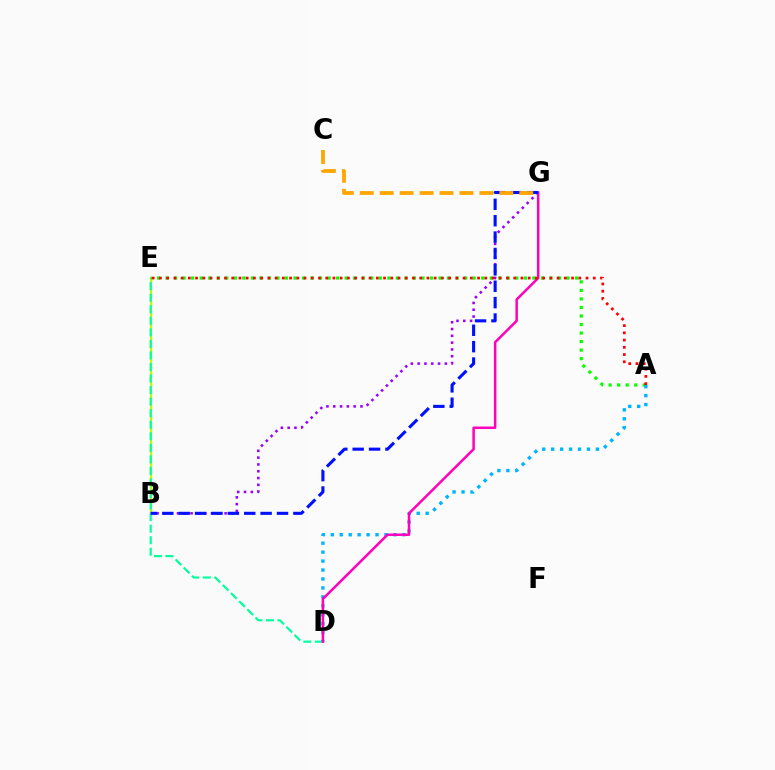{('B', 'E'): [{'color': '#b3ff00', 'line_style': 'solid', 'thickness': 1.54}], ('B', 'G'): [{'color': '#9b00ff', 'line_style': 'dotted', 'thickness': 1.85}, {'color': '#0010ff', 'line_style': 'dashed', 'thickness': 2.23}], ('D', 'E'): [{'color': '#00ff9d', 'line_style': 'dashed', 'thickness': 1.57}], ('A', 'E'): [{'color': '#08ff00', 'line_style': 'dotted', 'thickness': 2.32}, {'color': '#ff0000', 'line_style': 'dotted', 'thickness': 1.96}], ('A', 'D'): [{'color': '#00b5ff', 'line_style': 'dotted', 'thickness': 2.43}], ('D', 'G'): [{'color': '#ff00bd', 'line_style': 'solid', 'thickness': 1.8}], ('C', 'G'): [{'color': '#ffa500', 'line_style': 'dashed', 'thickness': 2.71}]}